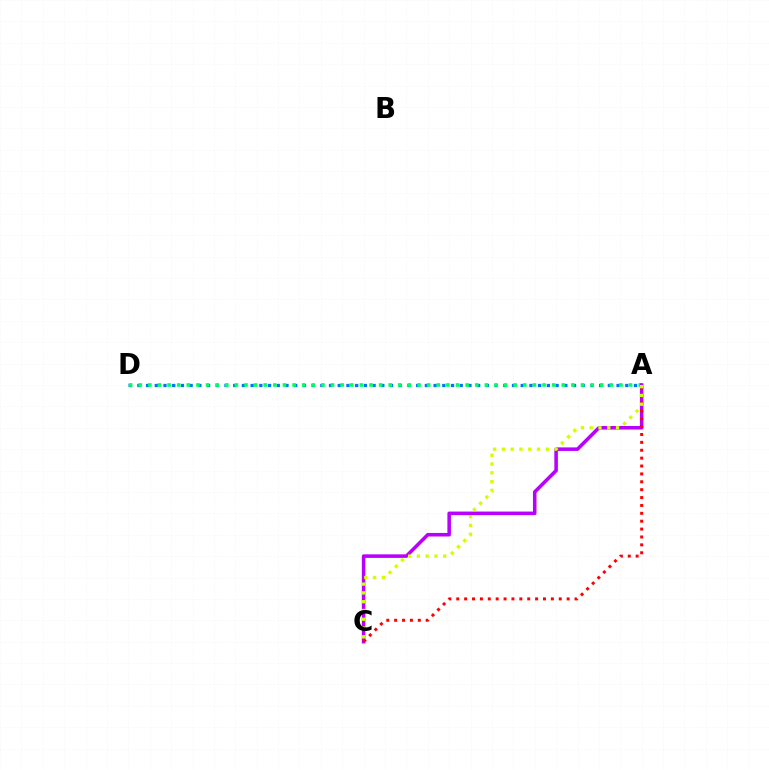{('A', 'D'): [{'color': '#0074ff', 'line_style': 'dotted', 'thickness': 2.37}, {'color': '#00ff5c', 'line_style': 'dotted', 'thickness': 2.61}], ('A', 'C'): [{'color': '#b900ff', 'line_style': 'solid', 'thickness': 2.56}, {'color': '#ff0000', 'line_style': 'dotted', 'thickness': 2.14}, {'color': '#d1ff00', 'line_style': 'dotted', 'thickness': 2.39}]}